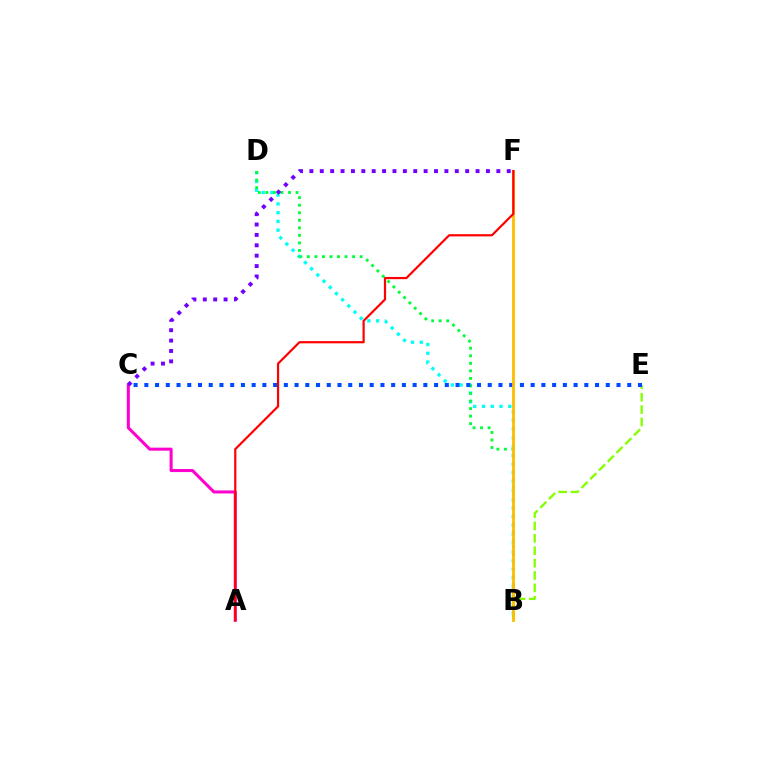{('B', 'D'): [{'color': '#00fff6', 'line_style': 'dotted', 'thickness': 2.38}, {'color': '#00ff39', 'line_style': 'dotted', 'thickness': 2.05}], ('A', 'C'): [{'color': '#ff00cf', 'line_style': 'solid', 'thickness': 2.19}], ('B', 'E'): [{'color': '#84ff00', 'line_style': 'dashed', 'thickness': 1.68}], ('C', 'E'): [{'color': '#004bff', 'line_style': 'dotted', 'thickness': 2.92}], ('B', 'F'): [{'color': '#ffbd00', 'line_style': 'solid', 'thickness': 2.04}], ('C', 'F'): [{'color': '#7200ff', 'line_style': 'dotted', 'thickness': 2.82}], ('A', 'F'): [{'color': '#ff0000', 'line_style': 'solid', 'thickness': 1.59}]}